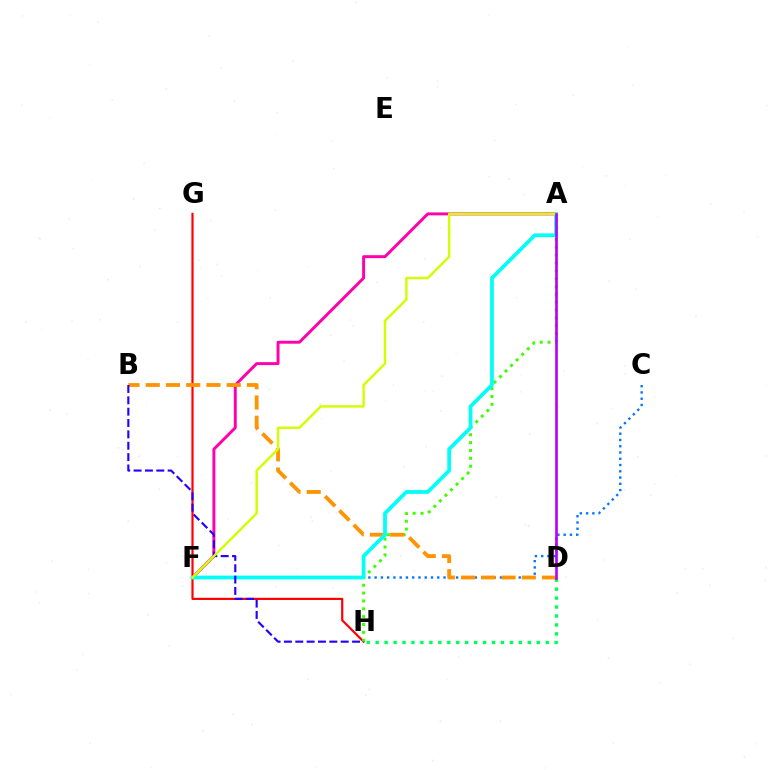{('G', 'H'): [{'color': '#ff0000', 'line_style': 'solid', 'thickness': 1.57}], ('A', 'F'): [{'color': '#ff00ac', 'line_style': 'solid', 'thickness': 2.12}, {'color': '#00fff6', 'line_style': 'solid', 'thickness': 2.71}, {'color': '#d1ff00', 'line_style': 'solid', 'thickness': 1.75}], ('C', 'F'): [{'color': '#0074ff', 'line_style': 'dotted', 'thickness': 1.7}], ('A', 'H'): [{'color': '#3dff00', 'line_style': 'dotted', 'thickness': 2.13}], ('B', 'D'): [{'color': '#ff9400', 'line_style': 'dashed', 'thickness': 2.75}], ('B', 'H'): [{'color': '#2500ff', 'line_style': 'dashed', 'thickness': 1.54}], ('D', 'H'): [{'color': '#00ff5c', 'line_style': 'dotted', 'thickness': 2.43}], ('A', 'D'): [{'color': '#b900ff', 'line_style': 'solid', 'thickness': 1.93}]}